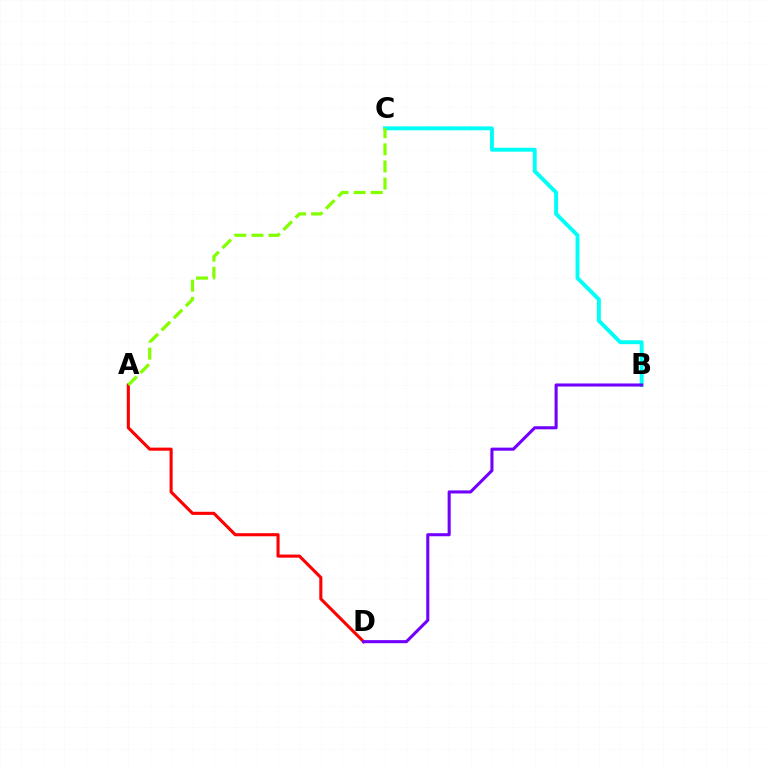{('B', 'C'): [{'color': '#00fff6', 'line_style': 'solid', 'thickness': 2.81}], ('A', 'D'): [{'color': '#ff0000', 'line_style': 'solid', 'thickness': 2.23}], ('A', 'C'): [{'color': '#84ff00', 'line_style': 'dashed', 'thickness': 2.33}], ('B', 'D'): [{'color': '#7200ff', 'line_style': 'solid', 'thickness': 2.21}]}